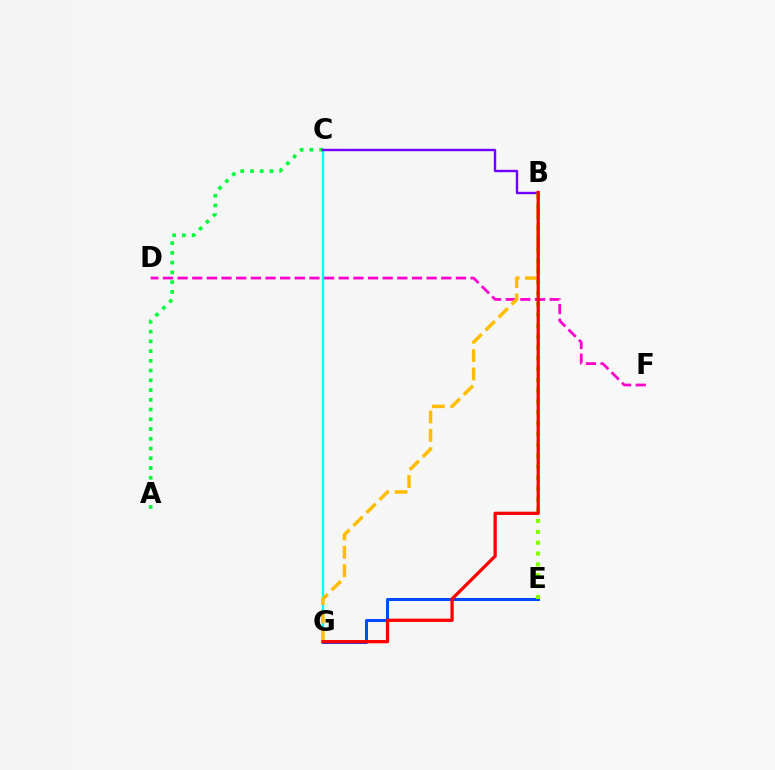{('D', 'F'): [{'color': '#ff00cf', 'line_style': 'dashed', 'thickness': 1.99}], ('C', 'G'): [{'color': '#00fff6', 'line_style': 'solid', 'thickness': 1.71}], ('A', 'C'): [{'color': '#00ff39', 'line_style': 'dotted', 'thickness': 2.65}], ('E', 'G'): [{'color': '#004bff', 'line_style': 'solid', 'thickness': 2.18}], ('B', 'G'): [{'color': '#ffbd00', 'line_style': 'dashed', 'thickness': 2.5}, {'color': '#ff0000', 'line_style': 'solid', 'thickness': 2.35}], ('B', 'C'): [{'color': '#7200ff', 'line_style': 'solid', 'thickness': 1.73}], ('B', 'E'): [{'color': '#84ff00', 'line_style': 'dotted', 'thickness': 2.95}]}